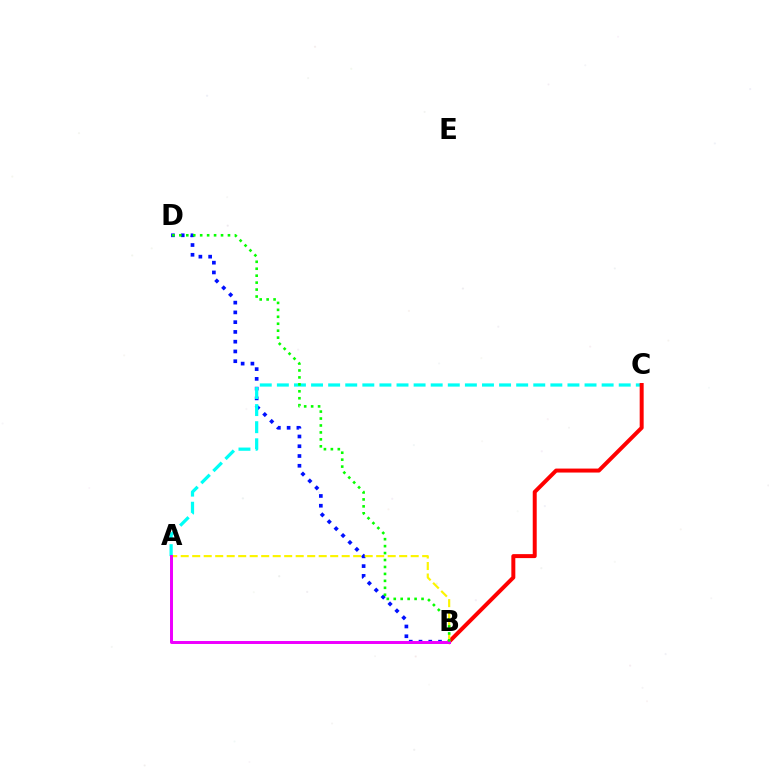{('B', 'D'): [{'color': '#0010ff', 'line_style': 'dotted', 'thickness': 2.65}, {'color': '#08ff00', 'line_style': 'dotted', 'thickness': 1.89}], ('A', 'C'): [{'color': '#00fff6', 'line_style': 'dashed', 'thickness': 2.32}], ('B', 'C'): [{'color': '#ff0000', 'line_style': 'solid', 'thickness': 2.86}], ('A', 'B'): [{'color': '#fcf500', 'line_style': 'dashed', 'thickness': 1.56}, {'color': '#ee00ff', 'line_style': 'solid', 'thickness': 2.15}]}